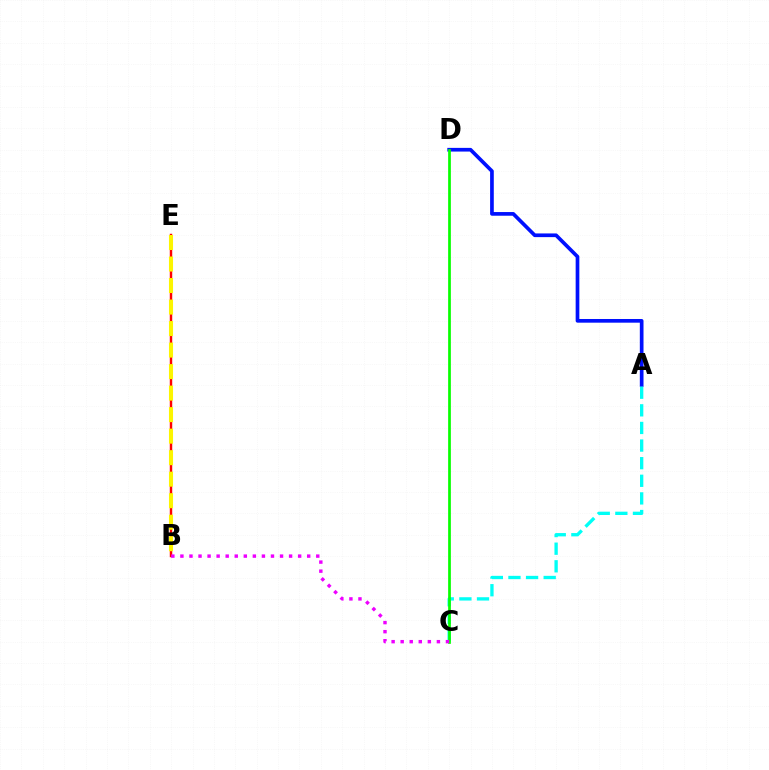{('A', 'D'): [{'color': '#0010ff', 'line_style': 'solid', 'thickness': 2.65}], ('B', 'E'): [{'color': '#ff0000', 'line_style': 'solid', 'thickness': 1.77}, {'color': '#fcf500', 'line_style': 'dashed', 'thickness': 2.92}], ('A', 'C'): [{'color': '#00fff6', 'line_style': 'dashed', 'thickness': 2.39}], ('C', 'D'): [{'color': '#08ff00', 'line_style': 'solid', 'thickness': 1.97}], ('B', 'C'): [{'color': '#ee00ff', 'line_style': 'dotted', 'thickness': 2.46}]}